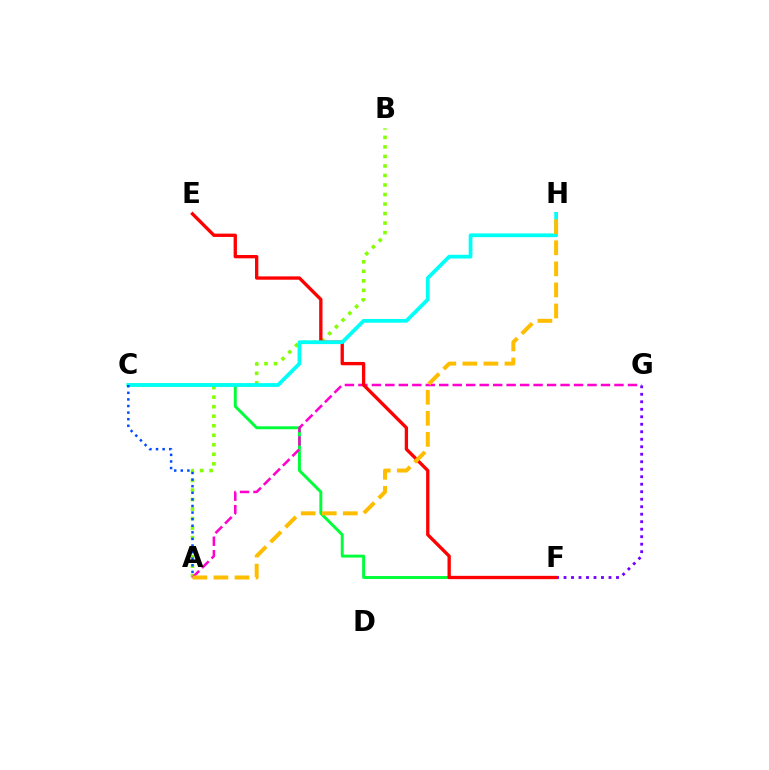{('C', 'F'): [{'color': '#00ff39', 'line_style': 'solid', 'thickness': 2.11}], ('A', 'B'): [{'color': '#84ff00', 'line_style': 'dotted', 'thickness': 2.59}], ('F', 'G'): [{'color': '#7200ff', 'line_style': 'dotted', 'thickness': 2.04}], ('A', 'G'): [{'color': '#ff00cf', 'line_style': 'dashed', 'thickness': 1.83}], ('E', 'F'): [{'color': '#ff0000', 'line_style': 'solid', 'thickness': 2.39}], ('C', 'H'): [{'color': '#00fff6', 'line_style': 'solid', 'thickness': 2.7}], ('A', 'C'): [{'color': '#004bff', 'line_style': 'dotted', 'thickness': 1.79}], ('A', 'H'): [{'color': '#ffbd00', 'line_style': 'dashed', 'thickness': 2.86}]}